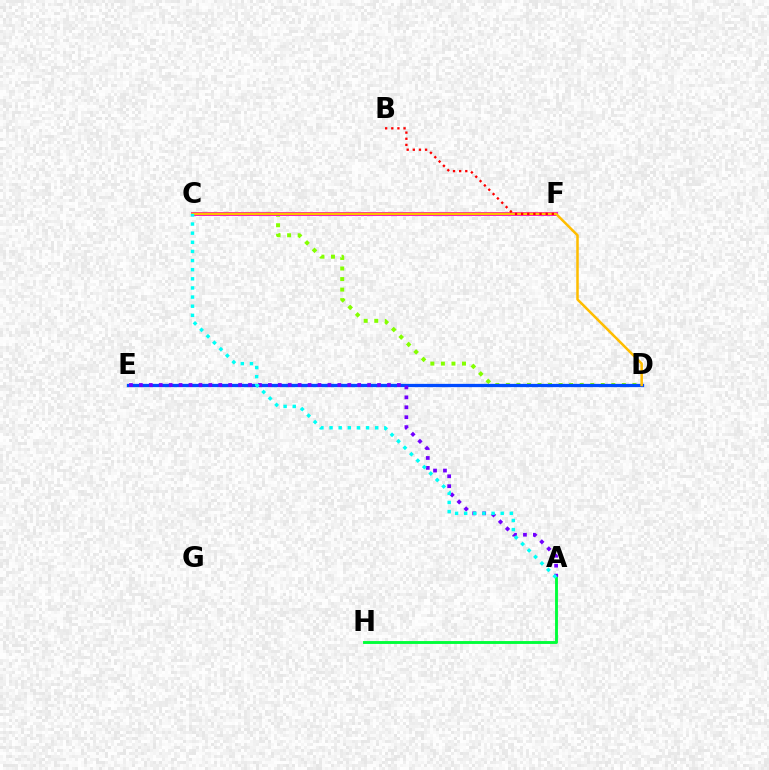{('C', 'D'): [{'color': '#84ff00', 'line_style': 'dotted', 'thickness': 2.87}, {'color': '#ffbd00', 'line_style': 'solid', 'thickness': 1.81}], ('C', 'F'): [{'color': '#ff00cf', 'line_style': 'solid', 'thickness': 2.83}], ('D', 'E'): [{'color': '#004bff', 'line_style': 'solid', 'thickness': 2.36}], ('A', 'E'): [{'color': '#7200ff', 'line_style': 'dotted', 'thickness': 2.7}], ('A', 'H'): [{'color': '#00ff39', 'line_style': 'solid', 'thickness': 2.07}], ('A', 'C'): [{'color': '#00fff6', 'line_style': 'dotted', 'thickness': 2.48}], ('B', 'F'): [{'color': '#ff0000', 'line_style': 'dotted', 'thickness': 1.67}]}